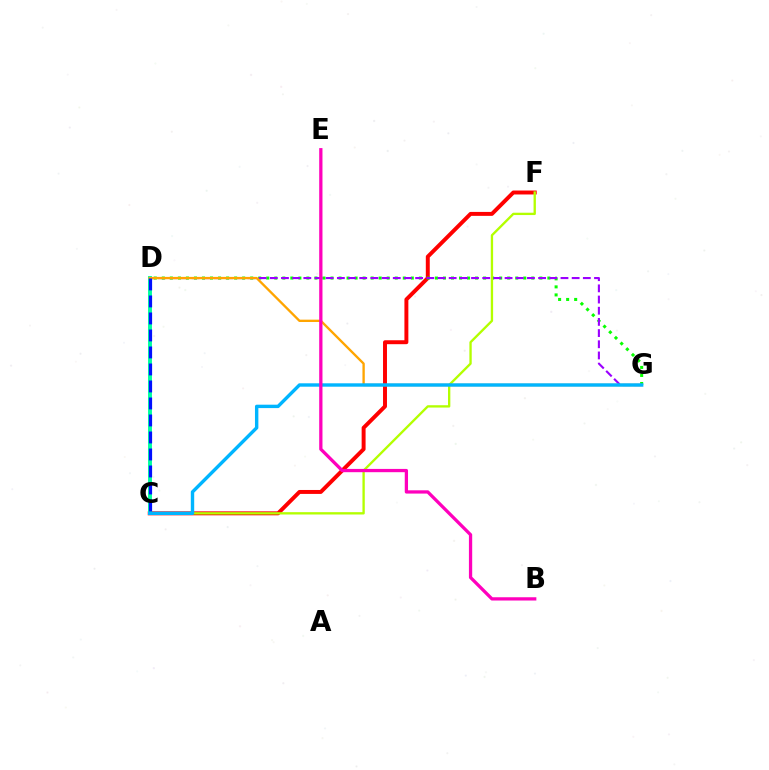{('C', 'F'): [{'color': '#ff0000', 'line_style': 'solid', 'thickness': 2.84}, {'color': '#b3ff00', 'line_style': 'solid', 'thickness': 1.68}], ('D', 'G'): [{'color': '#08ff00', 'line_style': 'dotted', 'thickness': 2.18}, {'color': '#9b00ff', 'line_style': 'dashed', 'thickness': 1.52}, {'color': '#ffa500', 'line_style': 'solid', 'thickness': 1.69}], ('C', 'D'): [{'color': '#00ff9d', 'line_style': 'solid', 'thickness': 2.82}, {'color': '#0010ff', 'line_style': 'dashed', 'thickness': 2.31}], ('C', 'G'): [{'color': '#00b5ff', 'line_style': 'solid', 'thickness': 2.45}], ('B', 'E'): [{'color': '#ff00bd', 'line_style': 'solid', 'thickness': 2.36}]}